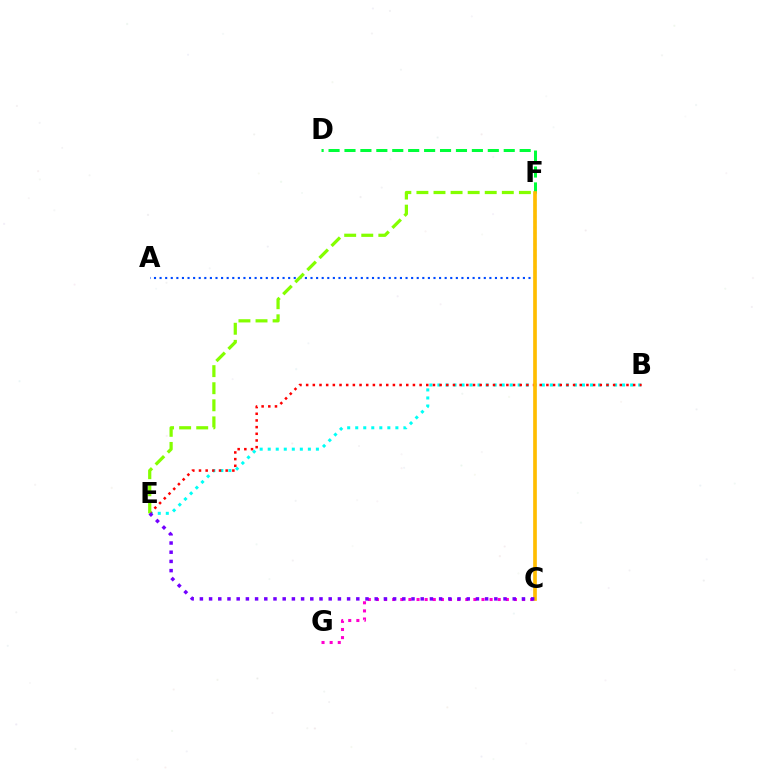{('B', 'E'): [{'color': '#00fff6', 'line_style': 'dotted', 'thickness': 2.18}, {'color': '#ff0000', 'line_style': 'dotted', 'thickness': 1.81}], ('A', 'F'): [{'color': '#004bff', 'line_style': 'dotted', 'thickness': 1.52}], ('D', 'F'): [{'color': '#00ff39', 'line_style': 'dashed', 'thickness': 2.16}], ('E', 'F'): [{'color': '#84ff00', 'line_style': 'dashed', 'thickness': 2.32}], ('C', 'F'): [{'color': '#ffbd00', 'line_style': 'solid', 'thickness': 2.64}], ('C', 'G'): [{'color': '#ff00cf', 'line_style': 'dotted', 'thickness': 2.21}], ('C', 'E'): [{'color': '#7200ff', 'line_style': 'dotted', 'thickness': 2.5}]}